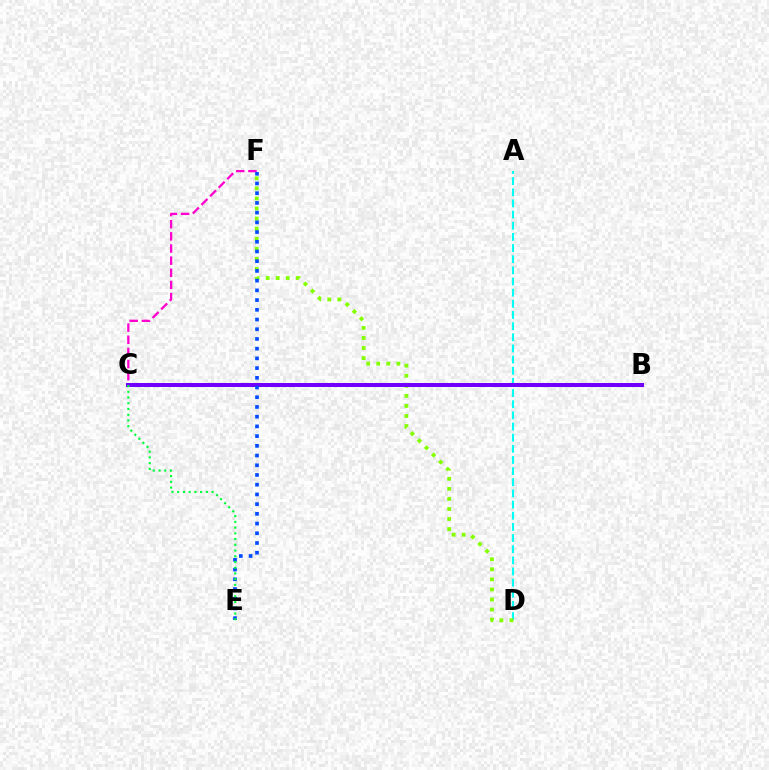{('C', 'F'): [{'color': '#ff00cf', 'line_style': 'dashed', 'thickness': 1.65}], ('A', 'D'): [{'color': '#00fff6', 'line_style': 'dashed', 'thickness': 1.52}], ('D', 'F'): [{'color': '#84ff00', 'line_style': 'dotted', 'thickness': 2.73}], ('B', 'C'): [{'color': '#ffbd00', 'line_style': 'dotted', 'thickness': 2.04}, {'color': '#ff0000', 'line_style': 'dashed', 'thickness': 1.66}, {'color': '#7200ff', 'line_style': 'solid', 'thickness': 2.88}], ('E', 'F'): [{'color': '#004bff', 'line_style': 'dotted', 'thickness': 2.64}], ('C', 'E'): [{'color': '#00ff39', 'line_style': 'dotted', 'thickness': 1.56}]}